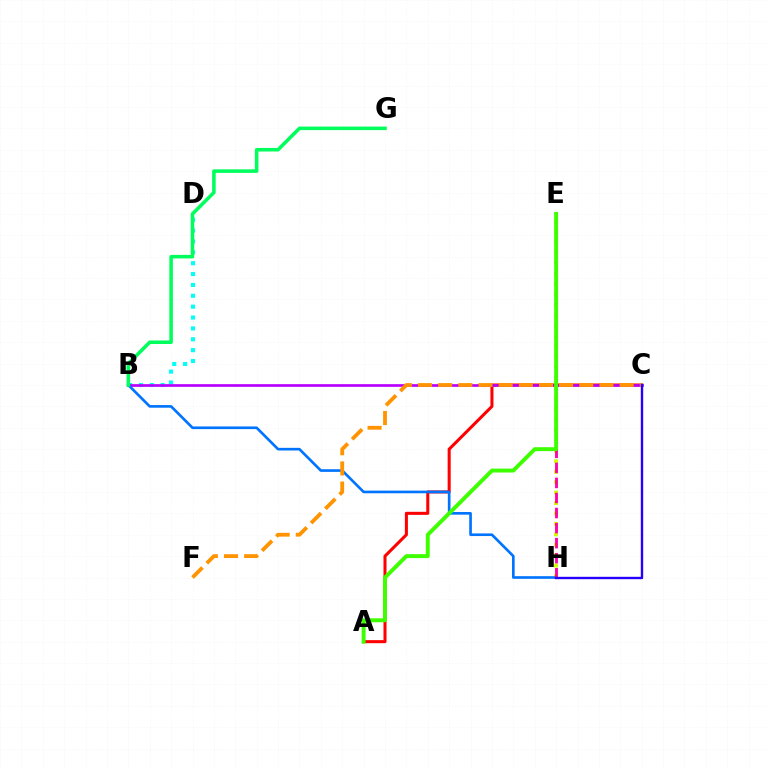{('A', 'C'): [{'color': '#ff0000', 'line_style': 'solid', 'thickness': 2.19}], ('E', 'H'): [{'color': '#d1ff00', 'line_style': 'dotted', 'thickness': 2.83}, {'color': '#ff00ac', 'line_style': 'dashed', 'thickness': 2.04}], ('B', 'D'): [{'color': '#00fff6', 'line_style': 'dotted', 'thickness': 2.95}], ('B', 'C'): [{'color': '#b900ff', 'line_style': 'solid', 'thickness': 1.94}], ('B', 'H'): [{'color': '#0074ff', 'line_style': 'solid', 'thickness': 1.91}], ('C', 'F'): [{'color': '#ff9400', 'line_style': 'dashed', 'thickness': 2.74}], ('A', 'E'): [{'color': '#3dff00', 'line_style': 'solid', 'thickness': 2.82}], ('B', 'G'): [{'color': '#00ff5c', 'line_style': 'solid', 'thickness': 2.55}], ('C', 'H'): [{'color': '#2500ff', 'line_style': 'solid', 'thickness': 1.71}]}